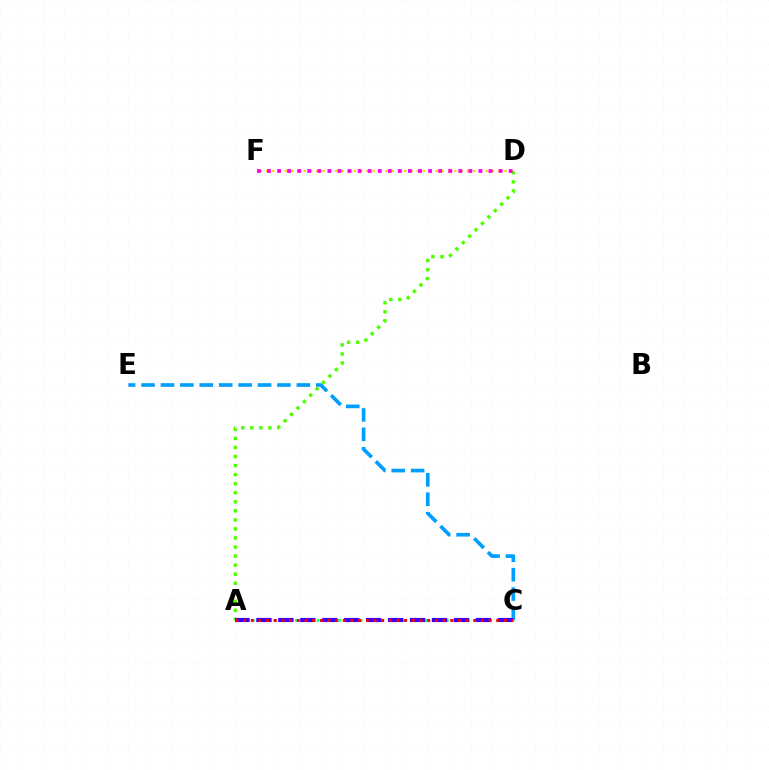{('C', 'E'): [{'color': '#009eff', 'line_style': 'dashed', 'thickness': 2.64}], ('A', 'C'): [{'color': '#00ff86', 'line_style': 'dotted', 'thickness': 1.95}, {'color': '#3700ff', 'line_style': 'dashed', 'thickness': 2.98}, {'color': '#ff0000', 'line_style': 'dotted', 'thickness': 2.08}], ('D', 'F'): [{'color': '#ffd500', 'line_style': 'dotted', 'thickness': 1.7}, {'color': '#ff00ed', 'line_style': 'dotted', 'thickness': 2.74}], ('A', 'D'): [{'color': '#4fff00', 'line_style': 'dotted', 'thickness': 2.46}]}